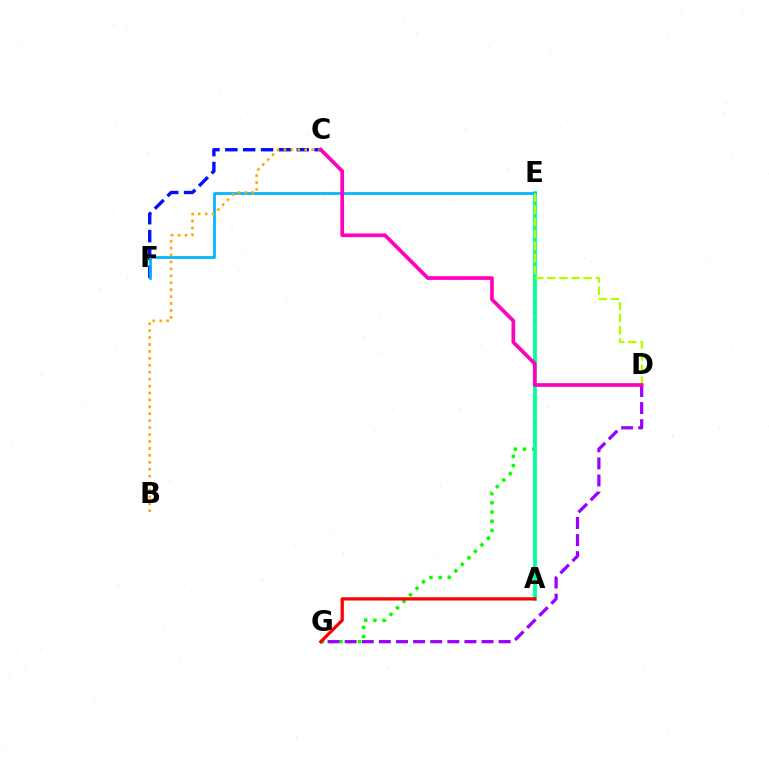{('E', 'G'): [{'color': '#08ff00', 'line_style': 'dotted', 'thickness': 2.5}], ('A', 'E'): [{'color': '#00ff9d', 'line_style': 'solid', 'thickness': 2.69}], ('C', 'F'): [{'color': '#0010ff', 'line_style': 'dashed', 'thickness': 2.43}], ('D', 'G'): [{'color': '#9b00ff', 'line_style': 'dashed', 'thickness': 2.32}], ('E', 'F'): [{'color': '#00b5ff', 'line_style': 'solid', 'thickness': 1.96}], ('A', 'G'): [{'color': '#ff0000', 'line_style': 'solid', 'thickness': 2.34}], ('D', 'E'): [{'color': '#b3ff00', 'line_style': 'dashed', 'thickness': 1.64}], ('B', 'C'): [{'color': '#ffa500', 'line_style': 'dotted', 'thickness': 1.88}], ('C', 'D'): [{'color': '#ff00bd', 'line_style': 'solid', 'thickness': 2.66}]}